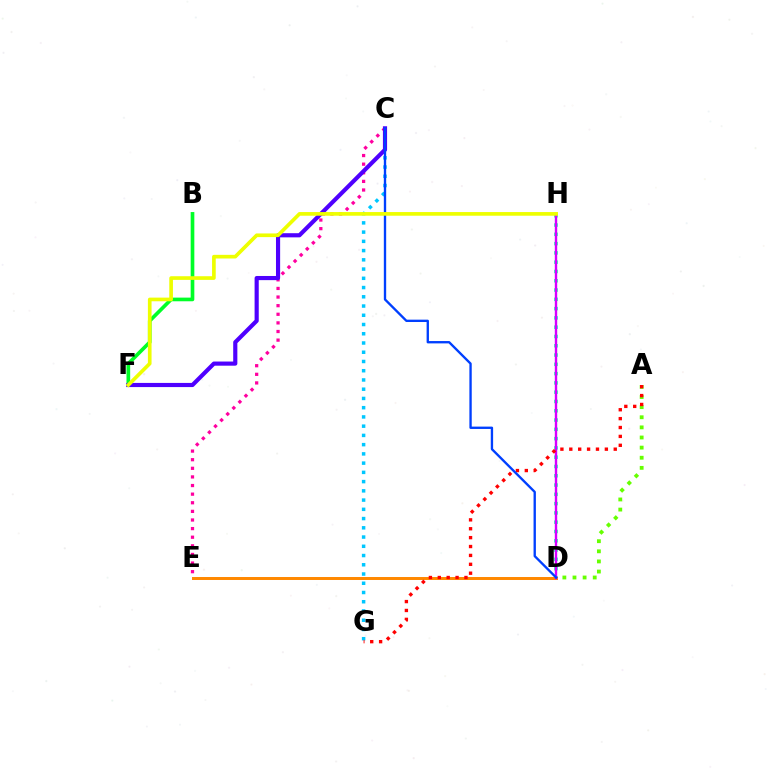{('A', 'D'): [{'color': '#66ff00', 'line_style': 'dotted', 'thickness': 2.75}], ('D', 'H'): [{'color': '#00ffaf', 'line_style': 'dotted', 'thickness': 2.52}, {'color': '#d600ff', 'line_style': 'solid', 'thickness': 1.73}], ('D', 'E'): [{'color': '#ff8800', 'line_style': 'solid', 'thickness': 2.15}], ('C', 'G'): [{'color': '#00c7ff', 'line_style': 'dotted', 'thickness': 2.51}], ('C', 'E'): [{'color': '#ff00a0', 'line_style': 'dotted', 'thickness': 2.34}], ('A', 'G'): [{'color': '#ff0000', 'line_style': 'dotted', 'thickness': 2.42}], ('B', 'F'): [{'color': '#00ff27', 'line_style': 'solid', 'thickness': 2.64}], ('C', 'F'): [{'color': '#4f00ff', 'line_style': 'solid', 'thickness': 2.99}], ('C', 'D'): [{'color': '#003fff', 'line_style': 'solid', 'thickness': 1.69}], ('F', 'H'): [{'color': '#eeff00', 'line_style': 'solid', 'thickness': 2.64}]}